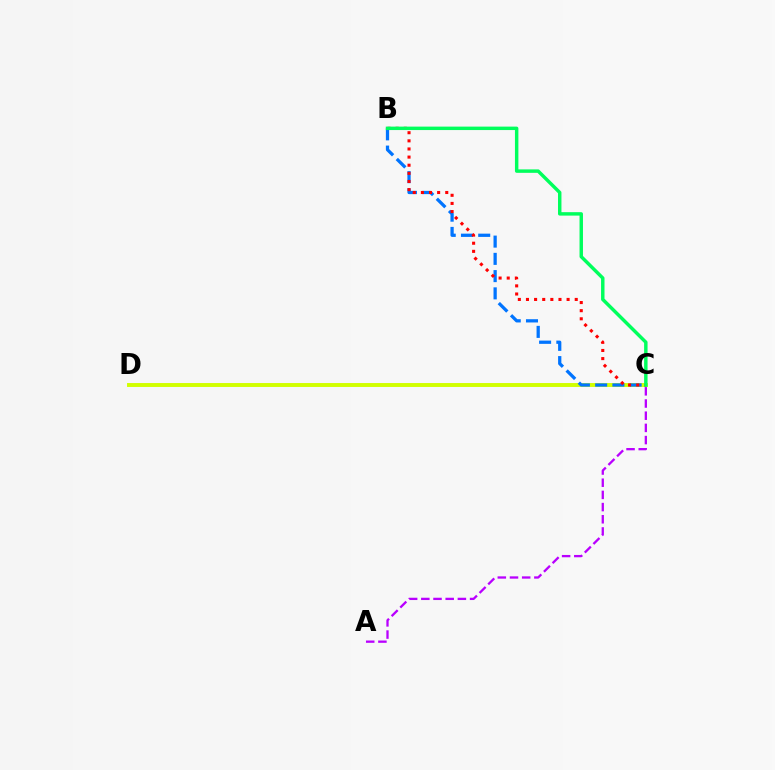{('C', 'D'): [{'color': '#d1ff00', 'line_style': 'solid', 'thickness': 2.82}], ('B', 'C'): [{'color': '#0074ff', 'line_style': 'dashed', 'thickness': 2.34}, {'color': '#ff0000', 'line_style': 'dotted', 'thickness': 2.21}, {'color': '#00ff5c', 'line_style': 'solid', 'thickness': 2.48}], ('A', 'C'): [{'color': '#b900ff', 'line_style': 'dashed', 'thickness': 1.66}]}